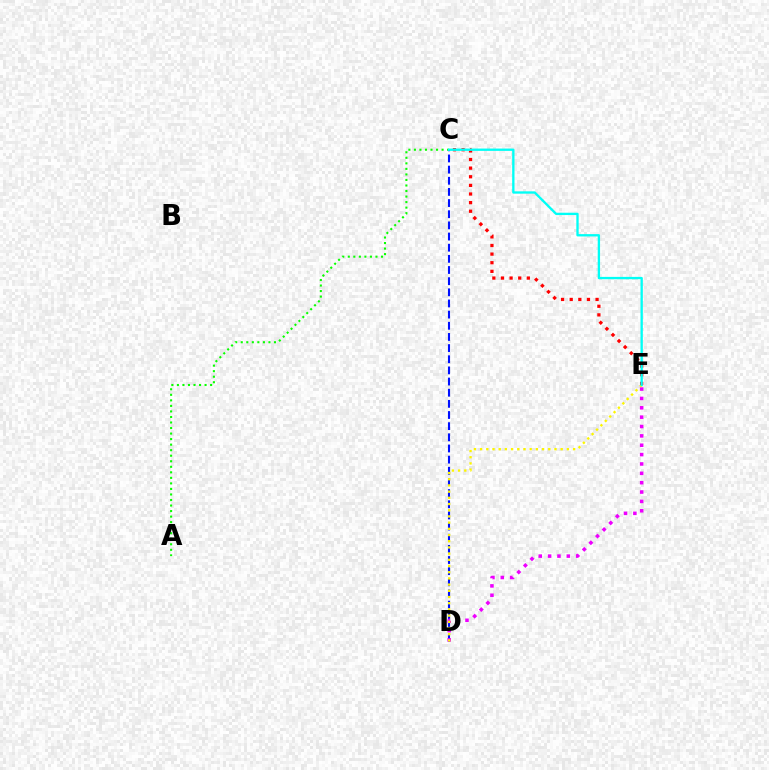{('A', 'C'): [{'color': '#08ff00', 'line_style': 'dotted', 'thickness': 1.5}], ('C', 'D'): [{'color': '#0010ff', 'line_style': 'dashed', 'thickness': 1.52}], ('D', 'E'): [{'color': '#ee00ff', 'line_style': 'dotted', 'thickness': 2.54}, {'color': '#fcf500', 'line_style': 'dotted', 'thickness': 1.68}], ('C', 'E'): [{'color': '#ff0000', 'line_style': 'dotted', 'thickness': 2.34}, {'color': '#00fff6', 'line_style': 'solid', 'thickness': 1.68}]}